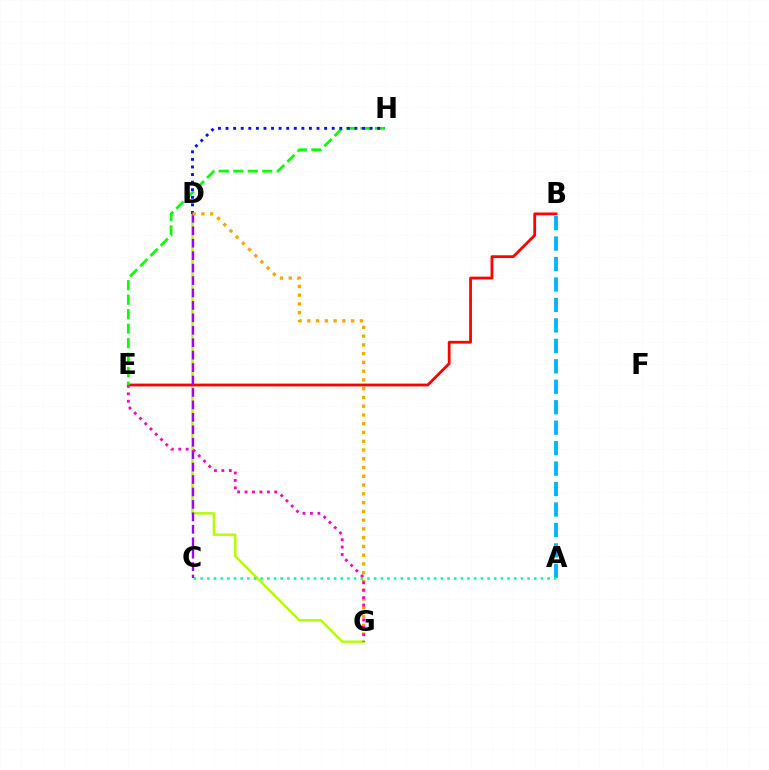{('D', 'G'): [{'color': '#b3ff00', 'line_style': 'solid', 'thickness': 1.77}, {'color': '#ffa500', 'line_style': 'dotted', 'thickness': 2.38}], ('A', 'B'): [{'color': '#00b5ff', 'line_style': 'dashed', 'thickness': 2.78}], ('B', 'E'): [{'color': '#ff0000', 'line_style': 'solid', 'thickness': 2.01}], ('E', 'H'): [{'color': '#08ff00', 'line_style': 'dashed', 'thickness': 1.97}], ('A', 'C'): [{'color': '#00ff9d', 'line_style': 'dotted', 'thickness': 1.81}], ('D', 'H'): [{'color': '#0010ff', 'line_style': 'dotted', 'thickness': 2.06}], ('C', 'D'): [{'color': '#9b00ff', 'line_style': 'dashed', 'thickness': 1.69}], ('E', 'G'): [{'color': '#ff00bd', 'line_style': 'dotted', 'thickness': 2.02}]}